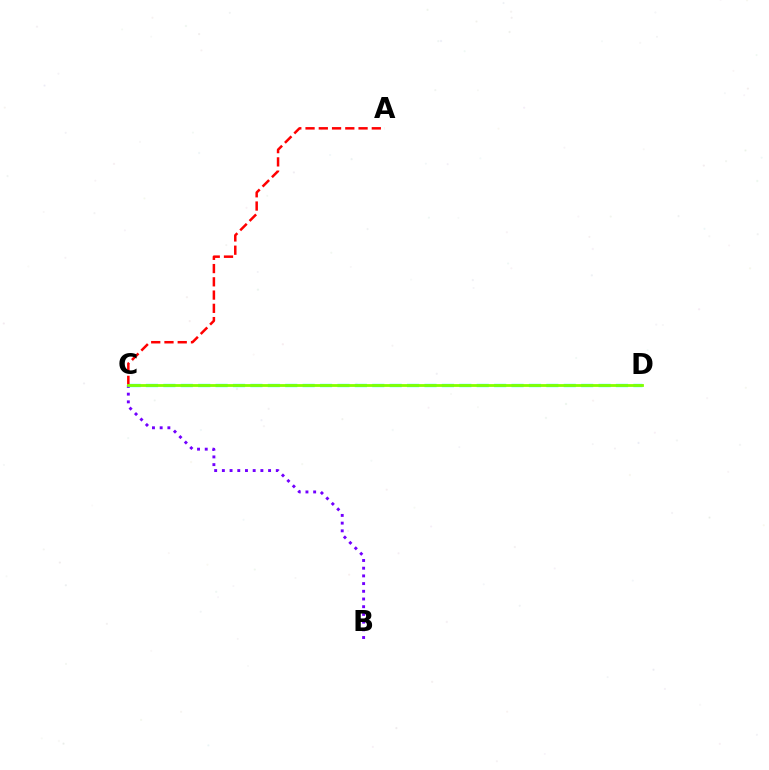{('B', 'C'): [{'color': '#7200ff', 'line_style': 'dotted', 'thickness': 2.09}], ('C', 'D'): [{'color': '#00fff6', 'line_style': 'dashed', 'thickness': 2.36}, {'color': '#84ff00', 'line_style': 'solid', 'thickness': 2.02}], ('A', 'C'): [{'color': '#ff0000', 'line_style': 'dashed', 'thickness': 1.8}]}